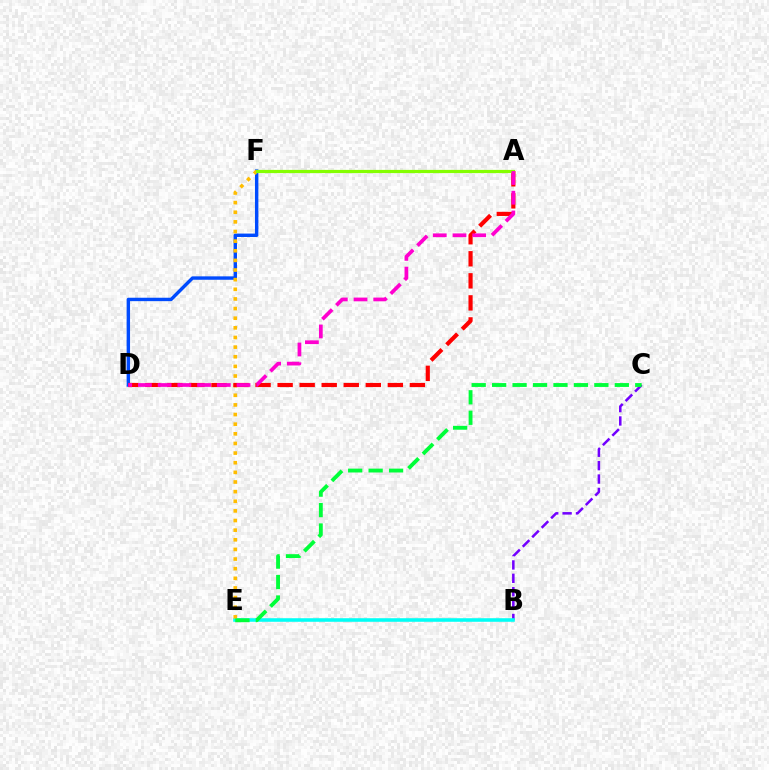{('B', 'C'): [{'color': '#7200ff', 'line_style': 'dashed', 'thickness': 1.82}], ('D', 'F'): [{'color': '#004bff', 'line_style': 'solid', 'thickness': 2.46}], ('B', 'E'): [{'color': '#00fff6', 'line_style': 'solid', 'thickness': 2.57}], ('E', 'F'): [{'color': '#ffbd00', 'line_style': 'dotted', 'thickness': 2.62}], ('C', 'E'): [{'color': '#00ff39', 'line_style': 'dashed', 'thickness': 2.78}], ('A', 'D'): [{'color': '#ff0000', 'line_style': 'dashed', 'thickness': 2.99}, {'color': '#ff00cf', 'line_style': 'dashed', 'thickness': 2.68}], ('A', 'F'): [{'color': '#84ff00', 'line_style': 'solid', 'thickness': 2.32}]}